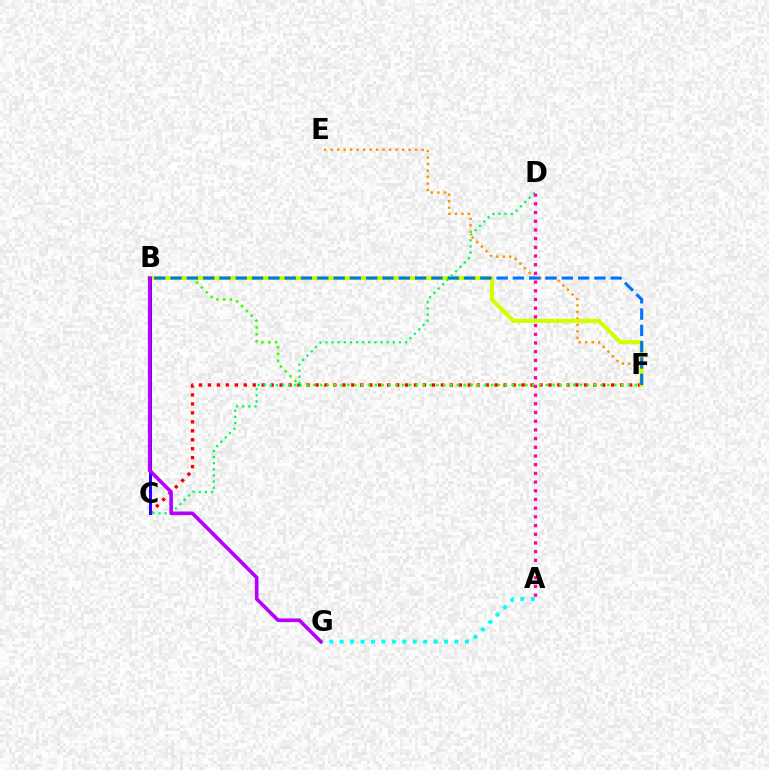{('E', 'F'): [{'color': '#ff9400', 'line_style': 'dotted', 'thickness': 1.77}], ('A', 'G'): [{'color': '#00fff6', 'line_style': 'dotted', 'thickness': 2.84}], ('C', 'F'): [{'color': '#ff0000', 'line_style': 'dotted', 'thickness': 2.43}], ('B', 'F'): [{'color': '#3dff00', 'line_style': 'dotted', 'thickness': 1.86}, {'color': '#d1ff00', 'line_style': 'solid', 'thickness': 2.96}, {'color': '#0074ff', 'line_style': 'dashed', 'thickness': 2.21}], ('C', 'D'): [{'color': '#00ff5c', 'line_style': 'dotted', 'thickness': 1.67}], ('A', 'D'): [{'color': '#ff00ac', 'line_style': 'dotted', 'thickness': 2.36}], ('B', 'C'): [{'color': '#2500ff', 'line_style': 'solid', 'thickness': 2.14}], ('B', 'G'): [{'color': '#b900ff', 'line_style': 'solid', 'thickness': 2.62}]}